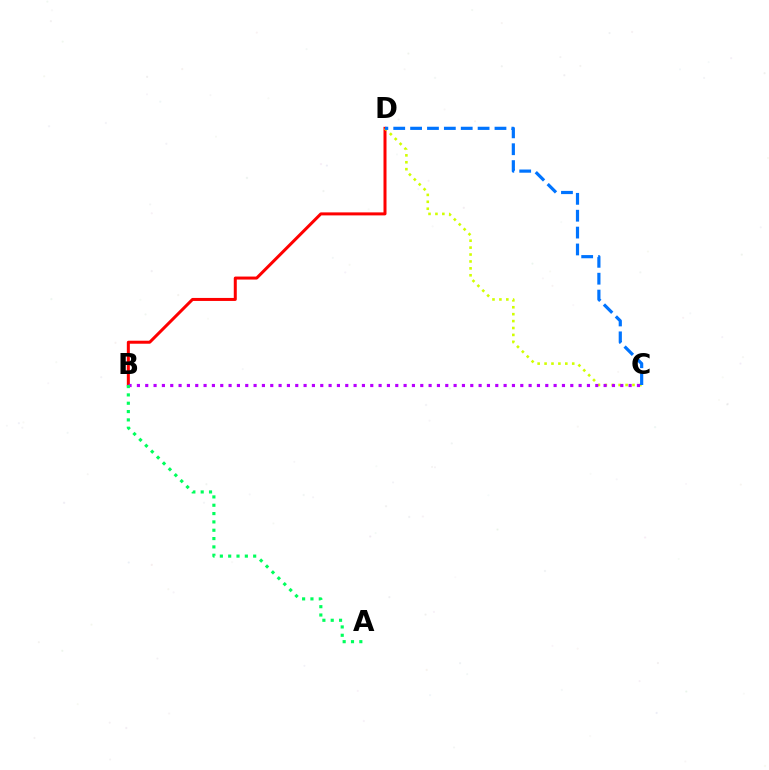{('B', 'D'): [{'color': '#ff0000', 'line_style': 'solid', 'thickness': 2.16}], ('C', 'D'): [{'color': '#d1ff00', 'line_style': 'dotted', 'thickness': 1.88}, {'color': '#0074ff', 'line_style': 'dashed', 'thickness': 2.29}], ('B', 'C'): [{'color': '#b900ff', 'line_style': 'dotted', 'thickness': 2.26}], ('A', 'B'): [{'color': '#00ff5c', 'line_style': 'dotted', 'thickness': 2.26}]}